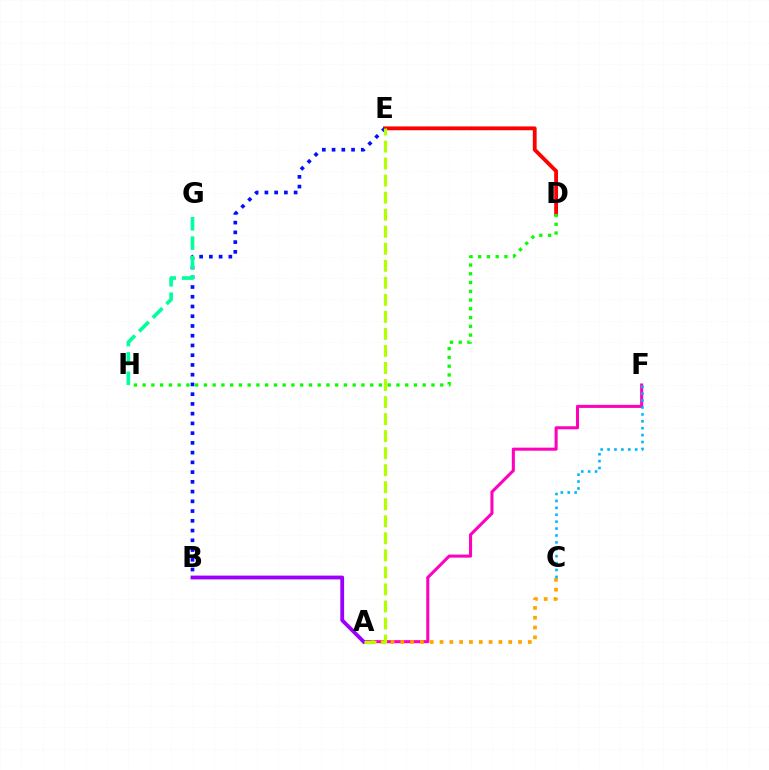{('A', 'F'): [{'color': '#ff00bd', 'line_style': 'solid', 'thickness': 2.2}], ('A', 'C'): [{'color': '#ffa500', 'line_style': 'dotted', 'thickness': 2.67}], ('D', 'E'): [{'color': '#ff0000', 'line_style': 'solid', 'thickness': 2.76}], ('A', 'B'): [{'color': '#9b00ff', 'line_style': 'solid', 'thickness': 2.74}], ('D', 'H'): [{'color': '#08ff00', 'line_style': 'dotted', 'thickness': 2.38}], ('B', 'E'): [{'color': '#0010ff', 'line_style': 'dotted', 'thickness': 2.65}], ('G', 'H'): [{'color': '#00ff9d', 'line_style': 'dashed', 'thickness': 2.63}], ('A', 'E'): [{'color': '#b3ff00', 'line_style': 'dashed', 'thickness': 2.31}], ('C', 'F'): [{'color': '#00b5ff', 'line_style': 'dotted', 'thickness': 1.88}]}